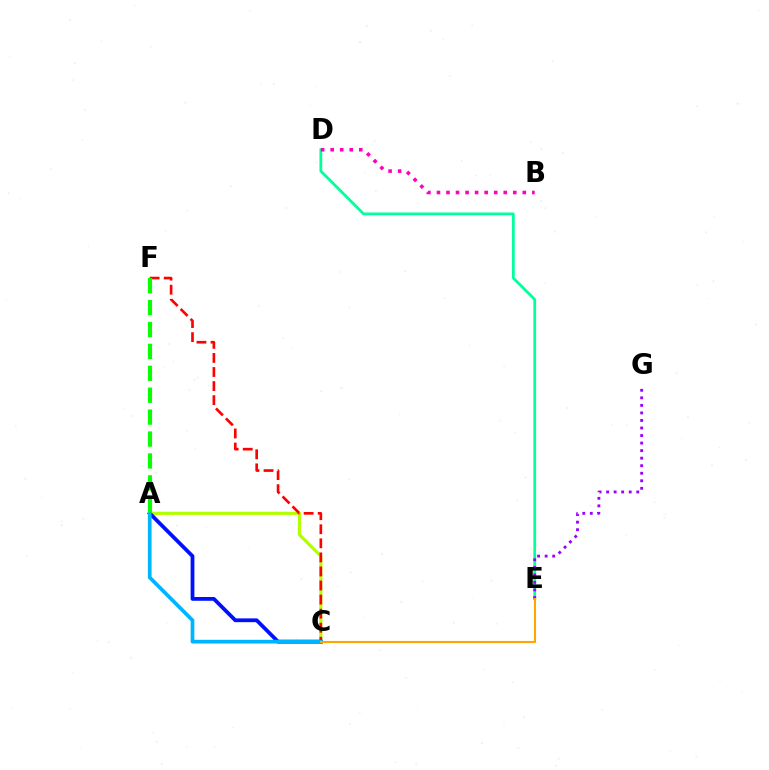{('D', 'E'): [{'color': '#00ff9d', 'line_style': 'solid', 'thickness': 2.0}], ('A', 'C'): [{'color': '#b3ff00', 'line_style': 'solid', 'thickness': 2.27}, {'color': '#0010ff', 'line_style': 'solid', 'thickness': 2.72}, {'color': '#00b5ff', 'line_style': 'solid', 'thickness': 2.67}], ('C', 'F'): [{'color': '#ff0000', 'line_style': 'dashed', 'thickness': 1.91}], ('E', 'G'): [{'color': '#9b00ff', 'line_style': 'dotted', 'thickness': 2.05}], ('A', 'F'): [{'color': '#08ff00', 'line_style': 'dashed', 'thickness': 2.98}], ('B', 'D'): [{'color': '#ff00bd', 'line_style': 'dotted', 'thickness': 2.59}], ('C', 'E'): [{'color': '#ffa500', 'line_style': 'solid', 'thickness': 1.51}]}